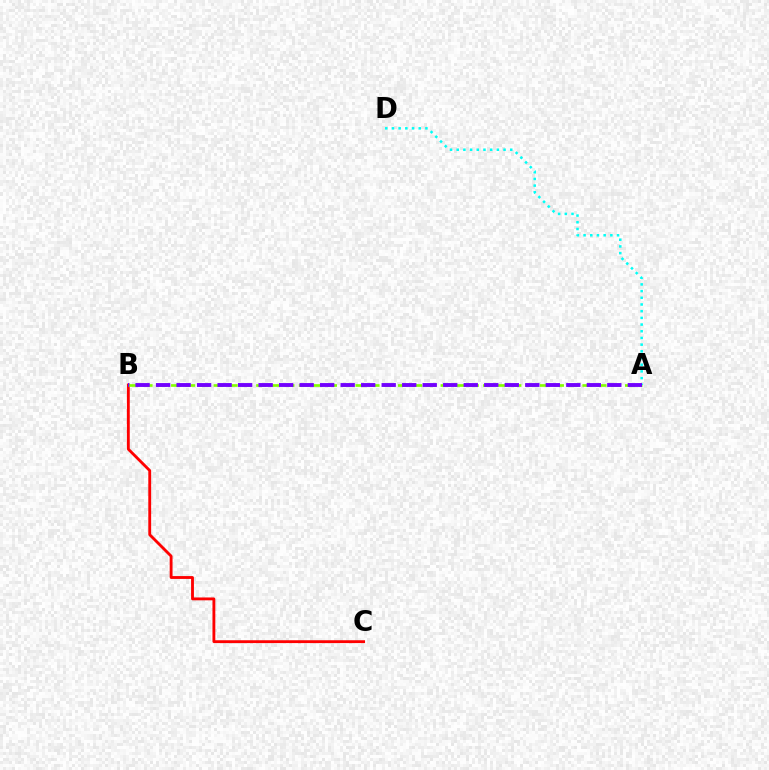{('B', 'C'): [{'color': '#ff0000', 'line_style': 'solid', 'thickness': 2.05}], ('A', 'B'): [{'color': '#84ff00', 'line_style': 'dashed', 'thickness': 1.93}, {'color': '#7200ff', 'line_style': 'dashed', 'thickness': 2.79}], ('A', 'D'): [{'color': '#00fff6', 'line_style': 'dotted', 'thickness': 1.82}]}